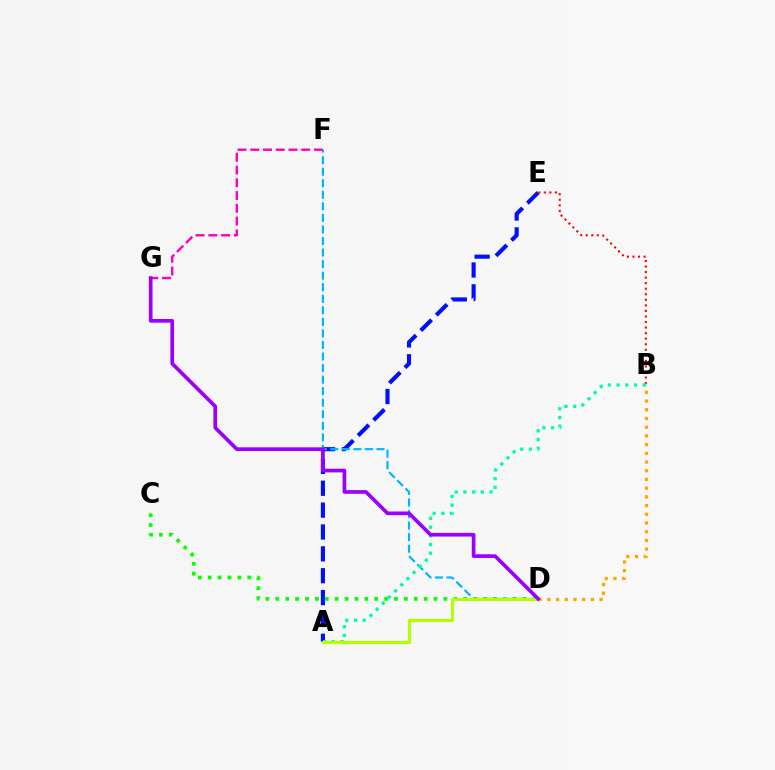{('A', 'E'): [{'color': '#0010ff', 'line_style': 'dashed', 'thickness': 2.97}], ('C', 'D'): [{'color': '#08ff00', 'line_style': 'dotted', 'thickness': 2.69}], ('B', 'E'): [{'color': '#ff0000', 'line_style': 'dotted', 'thickness': 1.51}], ('B', 'D'): [{'color': '#ffa500', 'line_style': 'dotted', 'thickness': 2.37}], ('D', 'F'): [{'color': '#00b5ff', 'line_style': 'dashed', 'thickness': 1.57}], ('A', 'B'): [{'color': '#00ff9d', 'line_style': 'dotted', 'thickness': 2.36}], ('A', 'D'): [{'color': '#b3ff00', 'line_style': 'solid', 'thickness': 2.22}], ('F', 'G'): [{'color': '#ff00bd', 'line_style': 'dashed', 'thickness': 1.73}], ('D', 'G'): [{'color': '#9b00ff', 'line_style': 'solid', 'thickness': 2.65}]}